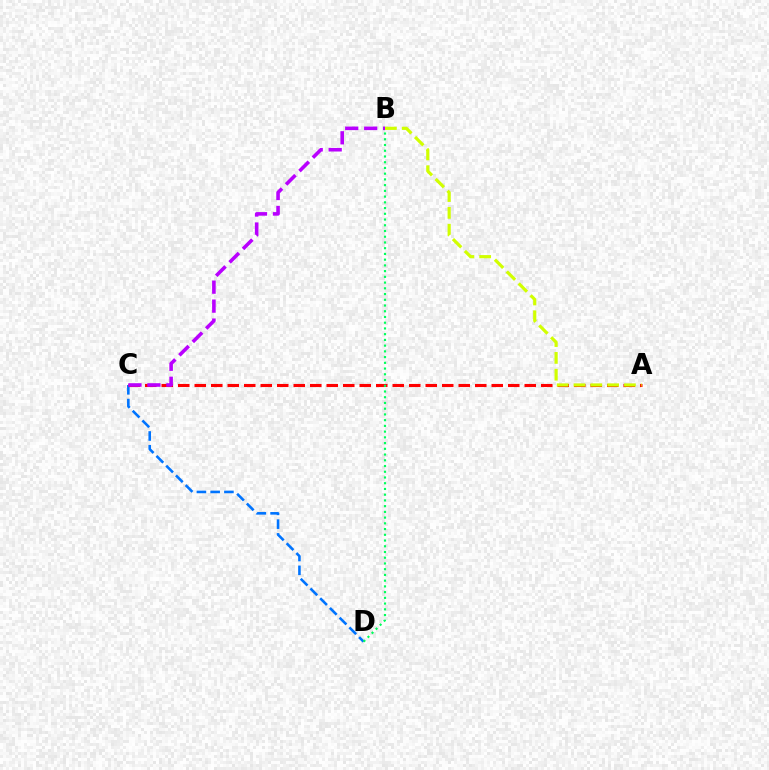{('C', 'D'): [{'color': '#0074ff', 'line_style': 'dashed', 'thickness': 1.87}], ('A', 'C'): [{'color': '#ff0000', 'line_style': 'dashed', 'thickness': 2.24}], ('B', 'D'): [{'color': '#00ff5c', 'line_style': 'dotted', 'thickness': 1.56}], ('B', 'C'): [{'color': '#b900ff', 'line_style': 'dashed', 'thickness': 2.58}], ('A', 'B'): [{'color': '#d1ff00', 'line_style': 'dashed', 'thickness': 2.29}]}